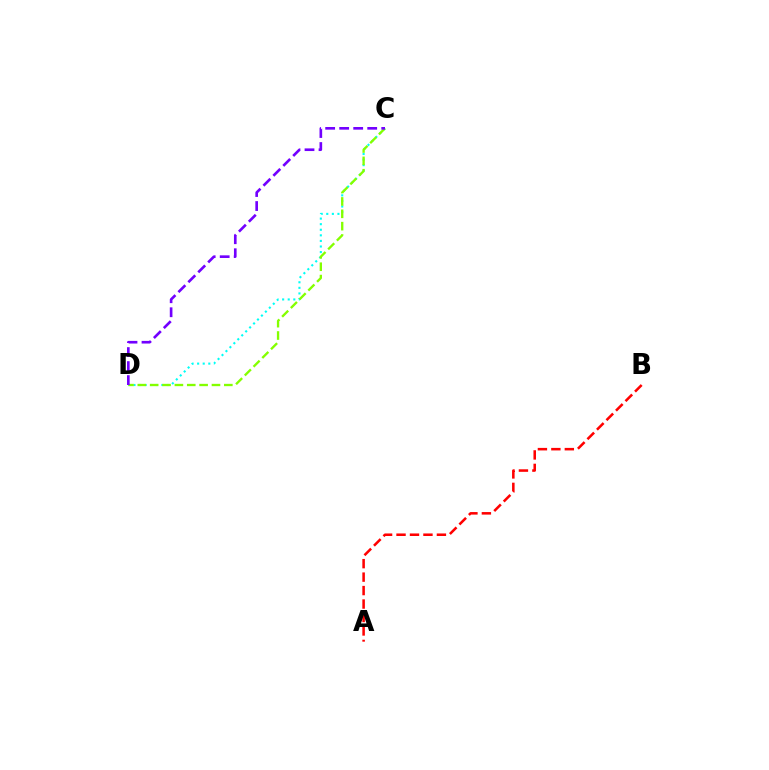{('C', 'D'): [{'color': '#00fff6', 'line_style': 'dotted', 'thickness': 1.52}, {'color': '#84ff00', 'line_style': 'dashed', 'thickness': 1.68}, {'color': '#7200ff', 'line_style': 'dashed', 'thickness': 1.9}], ('A', 'B'): [{'color': '#ff0000', 'line_style': 'dashed', 'thickness': 1.83}]}